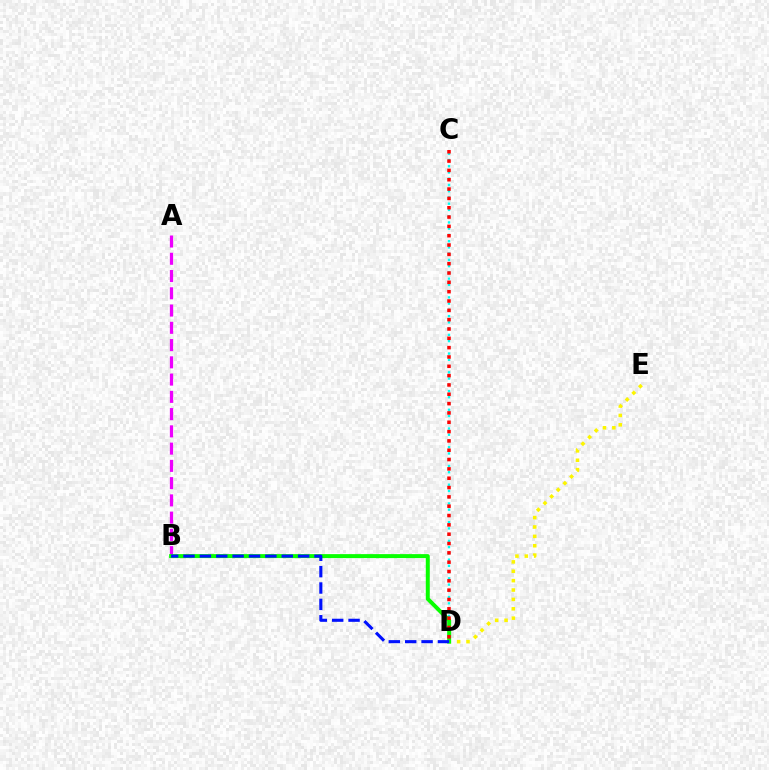{('A', 'B'): [{'color': '#ee00ff', 'line_style': 'dashed', 'thickness': 2.34}], ('D', 'E'): [{'color': '#fcf500', 'line_style': 'dotted', 'thickness': 2.55}], ('C', 'D'): [{'color': '#00fff6', 'line_style': 'dotted', 'thickness': 1.7}, {'color': '#ff0000', 'line_style': 'dotted', 'thickness': 2.53}], ('B', 'D'): [{'color': '#08ff00', 'line_style': 'solid', 'thickness': 2.86}, {'color': '#0010ff', 'line_style': 'dashed', 'thickness': 2.22}]}